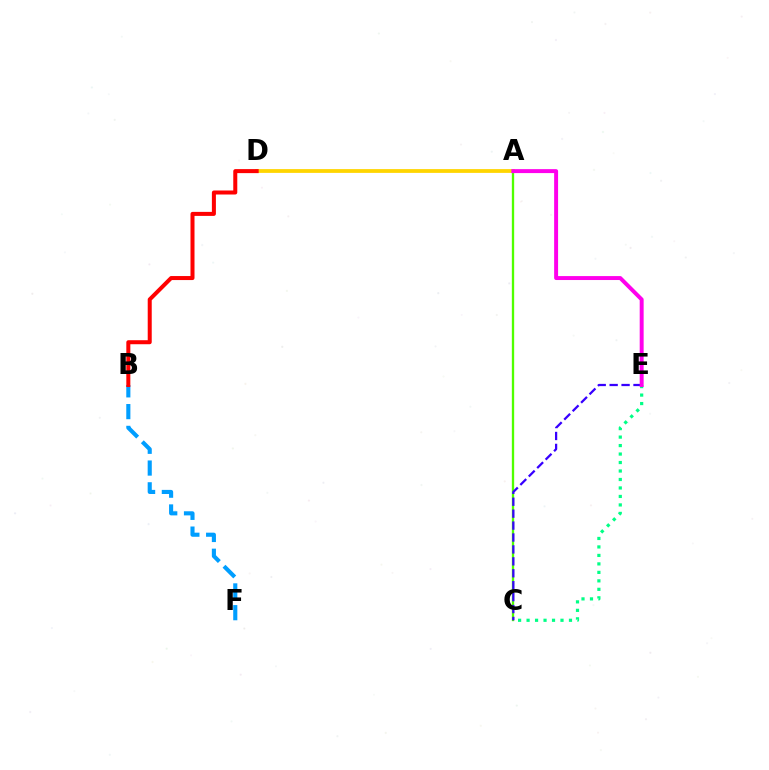{('A', 'D'): [{'color': '#ffd500', 'line_style': 'solid', 'thickness': 2.72}], ('A', 'C'): [{'color': '#4fff00', 'line_style': 'solid', 'thickness': 1.67}], ('C', 'E'): [{'color': '#00ff86', 'line_style': 'dotted', 'thickness': 2.3}, {'color': '#3700ff', 'line_style': 'dashed', 'thickness': 1.62}], ('B', 'F'): [{'color': '#009eff', 'line_style': 'dashed', 'thickness': 2.96}], ('B', 'D'): [{'color': '#ff0000', 'line_style': 'solid', 'thickness': 2.89}], ('A', 'E'): [{'color': '#ff00ed', 'line_style': 'solid', 'thickness': 2.85}]}